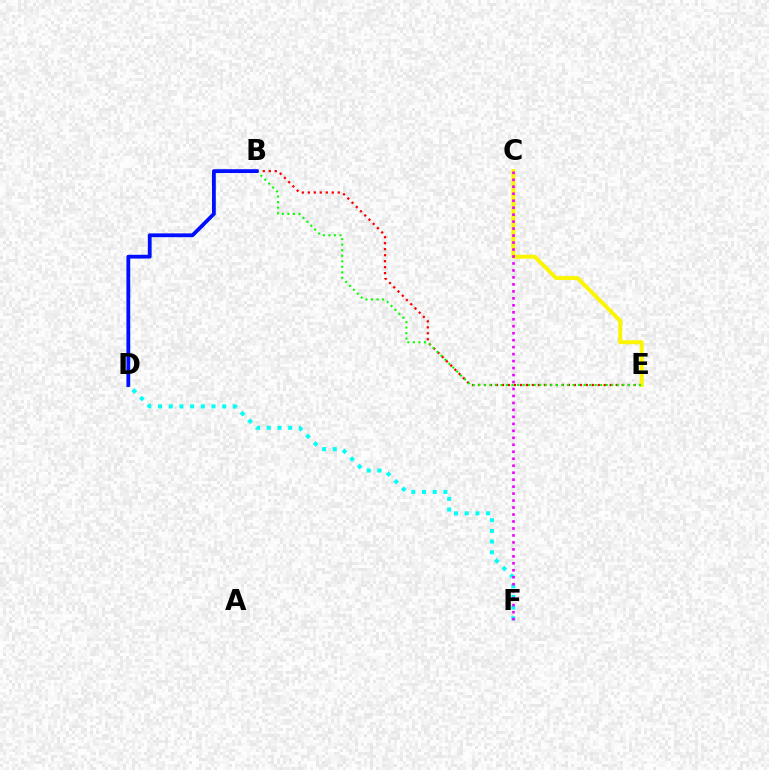{('D', 'F'): [{'color': '#00fff6', 'line_style': 'dotted', 'thickness': 2.9}], ('B', 'E'): [{'color': '#ff0000', 'line_style': 'dotted', 'thickness': 1.63}, {'color': '#08ff00', 'line_style': 'dotted', 'thickness': 1.51}], ('C', 'E'): [{'color': '#fcf500', 'line_style': 'solid', 'thickness': 2.84}], ('C', 'F'): [{'color': '#ee00ff', 'line_style': 'dotted', 'thickness': 1.89}], ('B', 'D'): [{'color': '#0010ff', 'line_style': 'solid', 'thickness': 2.74}]}